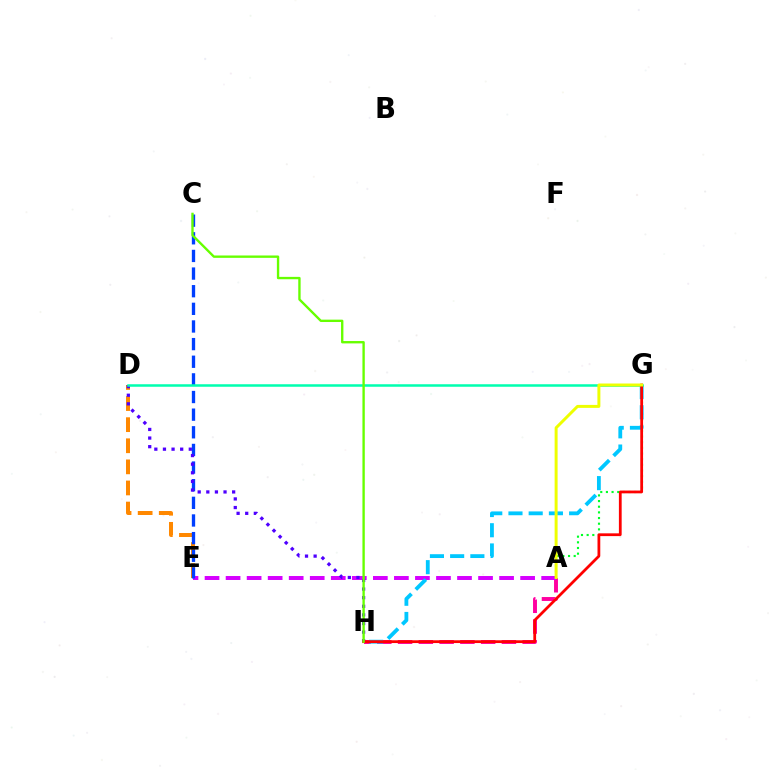{('D', 'E'): [{'color': '#ff8800', 'line_style': 'dashed', 'thickness': 2.87}], ('A', 'H'): [{'color': '#ff00a0', 'line_style': 'dashed', 'thickness': 2.82}], ('A', 'E'): [{'color': '#d600ff', 'line_style': 'dashed', 'thickness': 2.86}], ('C', 'E'): [{'color': '#003fff', 'line_style': 'dashed', 'thickness': 2.4}], ('A', 'G'): [{'color': '#00ff27', 'line_style': 'dotted', 'thickness': 1.54}, {'color': '#eeff00', 'line_style': 'solid', 'thickness': 2.14}], ('D', 'H'): [{'color': '#4f00ff', 'line_style': 'dotted', 'thickness': 2.34}], ('G', 'H'): [{'color': '#00c7ff', 'line_style': 'dashed', 'thickness': 2.75}, {'color': '#ff0000', 'line_style': 'solid', 'thickness': 2.0}], ('D', 'G'): [{'color': '#00ffaf', 'line_style': 'solid', 'thickness': 1.81}], ('C', 'H'): [{'color': '#66ff00', 'line_style': 'solid', 'thickness': 1.7}]}